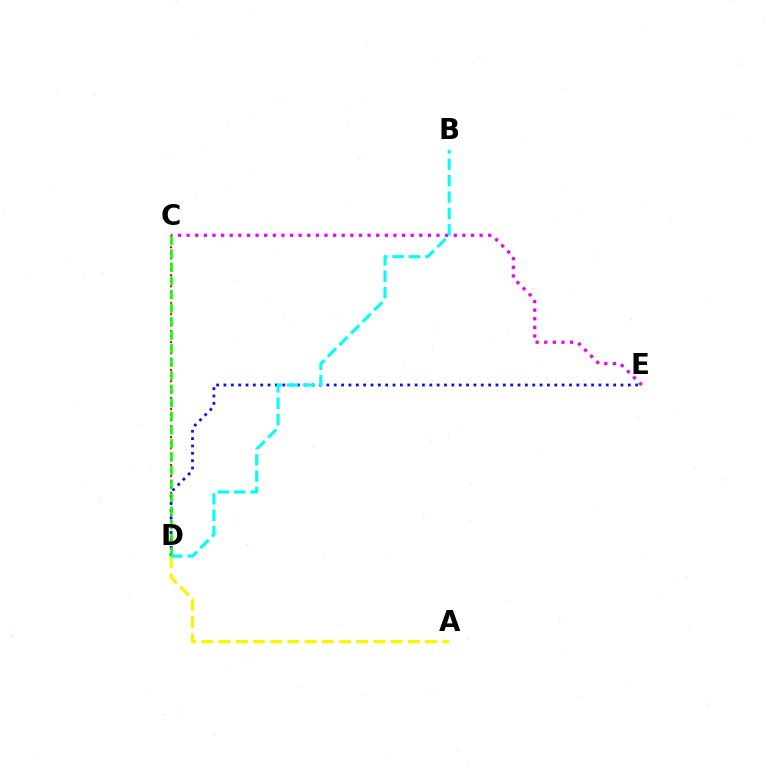{('C', 'E'): [{'color': '#ee00ff', 'line_style': 'dotted', 'thickness': 2.34}], ('C', 'D'): [{'color': '#ff0000', 'line_style': 'dotted', 'thickness': 1.52}, {'color': '#08ff00', 'line_style': 'dashed', 'thickness': 1.84}], ('D', 'E'): [{'color': '#0010ff', 'line_style': 'dotted', 'thickness': 2.0}], ('A', 'D'): [{'color': '#fcf500', 'line_style': 'dashed', 'thickness': 2.34}], ('B', 'D'): [{'color': '#00fff6', 'line_style': 'dashed', 'thickness': 2.22}]}